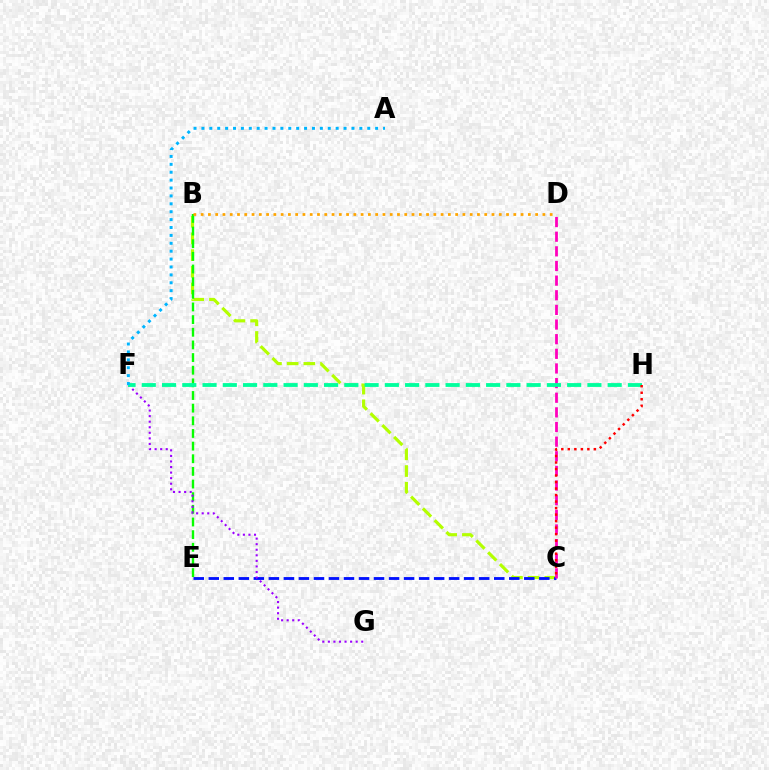{('B', 'C'): [{'color': '#b3ff00', 'line_style': 'dashed', 'thickness': 2.27}], ('B', 'E'): [{'color': '#08ff00', 'line_style': 'dashed', 'thickness': 1.72}], ('C', 'E'): [{'color': '#0010ff', 'line_style': 'dashed', 'thickness': 2.04}], ('F', 'G'): [{'color': '#9b00ff', 'line_style': 'dotted', 'thickness': 1.51}], ('C', 'D'): [{'color': '#ff00bd', 'line_style': 'dashed', 'thickness': 1.99}], ('F', 'H'): [{'color': '#00ff9d', 'line_style': 'dashed', 'thickness': 2.75}], ('B', 'D'): [{'color': '#ffa500', 'line_style': 'dotted', 'thickness': 1.98}], ('A', 'F'): [{'color': '#00b5ff', 'line_style': 'dotted', 'thickness': 2.15}], ('C', 'H'): [{'color': '#ff0000', 'line_style': 'dotted', 'thickness': 1.77}]}